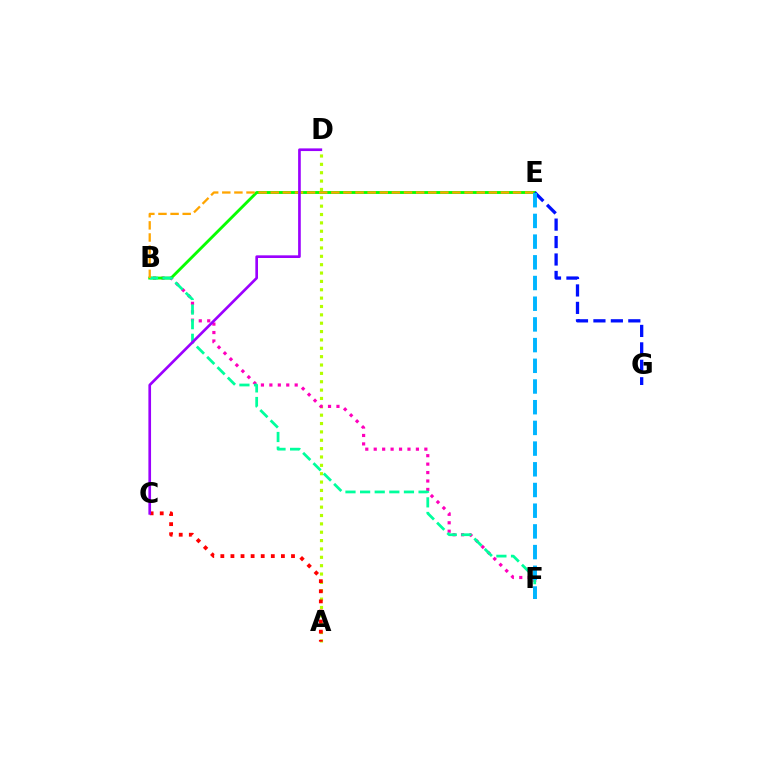{('A', 'D'): [{'color': '#b3ff00', 'line_style': 'dotted', 'thickness': 2.27}], ('B', 'F'): [{'color': '#ff00bd', 'line_style': 'dotted', 'thickness': 2.29}, {'color': '#00ff9d', 'line_style': 'dashed', 'thickness': 1.99}], ('B', 'E'): [{'color': '#08ff00', 'line_style': 'solid', 'thickness': 2.07}, {'color': '#ffa500', 'line_style': 'dashed', 'thickness': 1.65}], ('A', 'C'): [{'color': '#ff0000', 'line_style': 'dotted', 'thickness': 2.74}], ('E', 'G'): [{'color': '#0010ff', 'line_style': 'dashed', 'thickness': 2.37}], ('C', 'D'): [{'color': '#9b00ff', 'line_style': 'solid', 'thickness': 1.92}], ('E', 'F'): [{'color': '#00b5ff', 'line_style': 'dashed', 'thickness': 2.81}]}